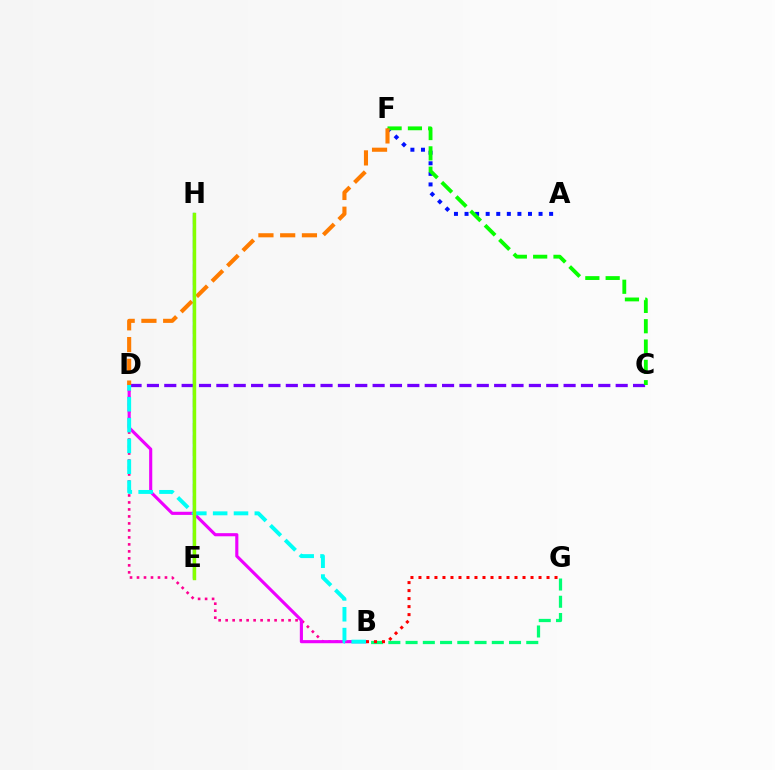{('B', 'D'): [{'color': '#ff0094', 'line_style': 'dotted', 'thickness': 1.9}, {'color': '#ee00ff', 'line_style': 'solid', 'thickness': 2.25}, {'color': '#00fff6', 'line_style': 'dashed', 'thickness': 2.83}], ('C', 'D'): [{'color': '#7200ff', 'line_style': 'dashed', 'thickness': 2.36}], ('B', 'G'): [{'color': '#00ff74', 'line_style': 'dashed', 'thickness': 2.34}, {'color': '#ff0000', 'line_style': 'dotted', 'thickness': 2.17}], ('A', 'F'): [{'color': '#0010ff', 'line_style': 'dotted', 'thickness': 2.87}], ('E', 'H'): [{'color': '#fcf500', 'line_style': 'dashed', 'thickness': 1.66}, {'color': '#008cff', 'line_style': 'solid', 'thickness': 1.69}, {'color': '#84ff00', 'line_style': 'solid', 'thickness': 2.46}], ('C', 'F'): [{'color': '#08ff00', 'line_style': 'dashed', 'thickness': 2.76}], ('D', 'F'): [{'color': '#ff7c00', 'line_style': 'dashed', 'thickness': 2.96}]}